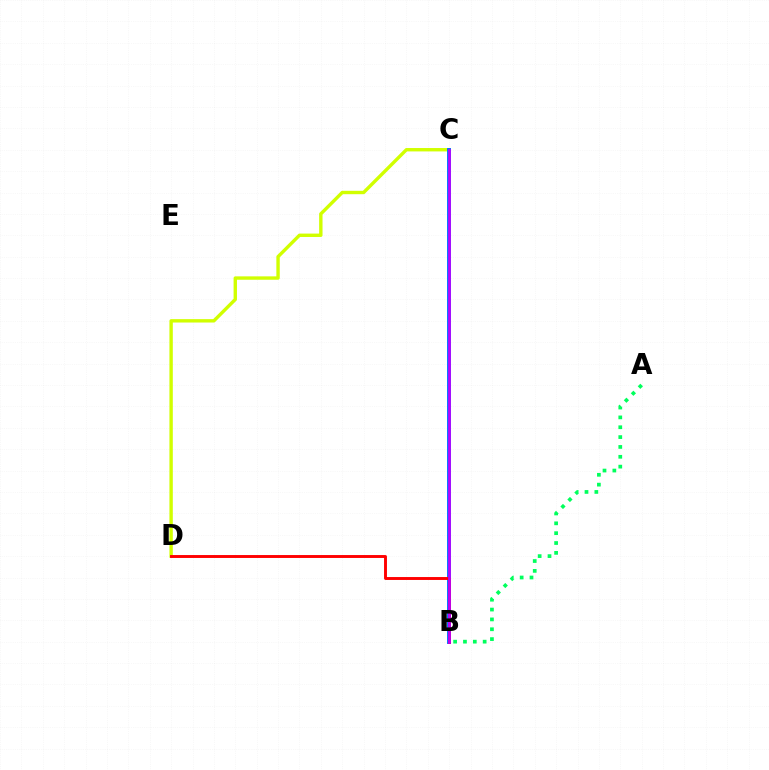{('A', 'B'): [{'color': '#00ff5c', 'line_style': 'dotted', 'thickness': 2.68}], ('C', 'D'): [{'color': '#d1ff00', 'line_style': 'solid', 'thickness': 2.44}], ('B', 'C'): [{'color': '#0074ff', 'line_style': 'solid', 'thickness': 2.82}, {'color': '#b900ff', 'line_style': 'solid', 'thickness': 1.97}], ('B', 'D'): [{'color': '#ff0000', 'line_style': 'solid', 'thickness': 2.1}]}